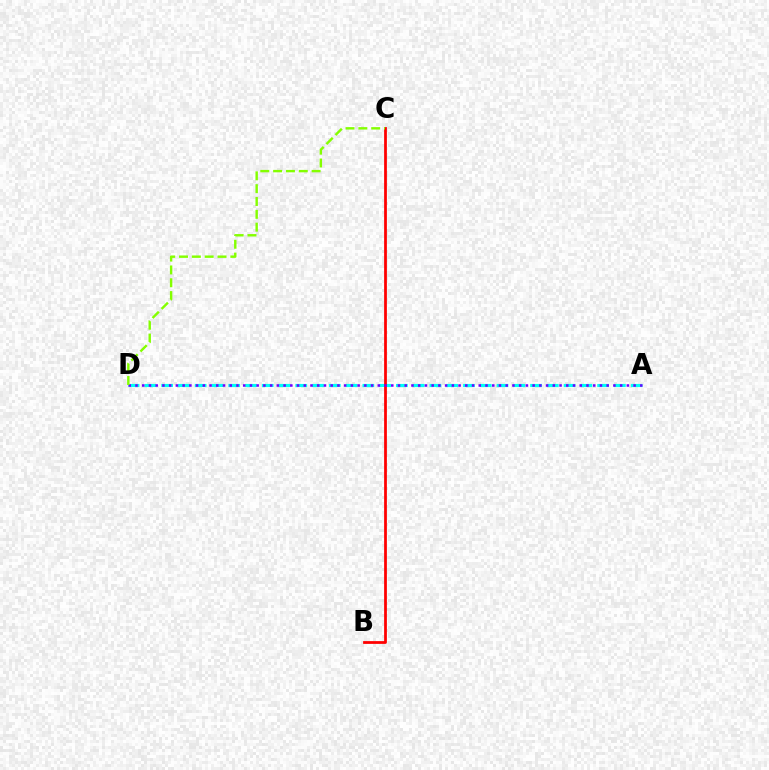{('A', 'D'): [{'color': '#00fff6', 'line_style': 'dashed', 'thickness': 2.28}, {'color': '#7200ff', 'line_style': 'dotted', 'thickness': 1.83}], ('B', 'C'): [{'color': '#ff0000', 'line_style': 'solid', 'thickness': 1.99}], ('C', 'D'): [{'color': '#84ff00', 'line_style': 'dashed', 'thickness': 1.74}]}